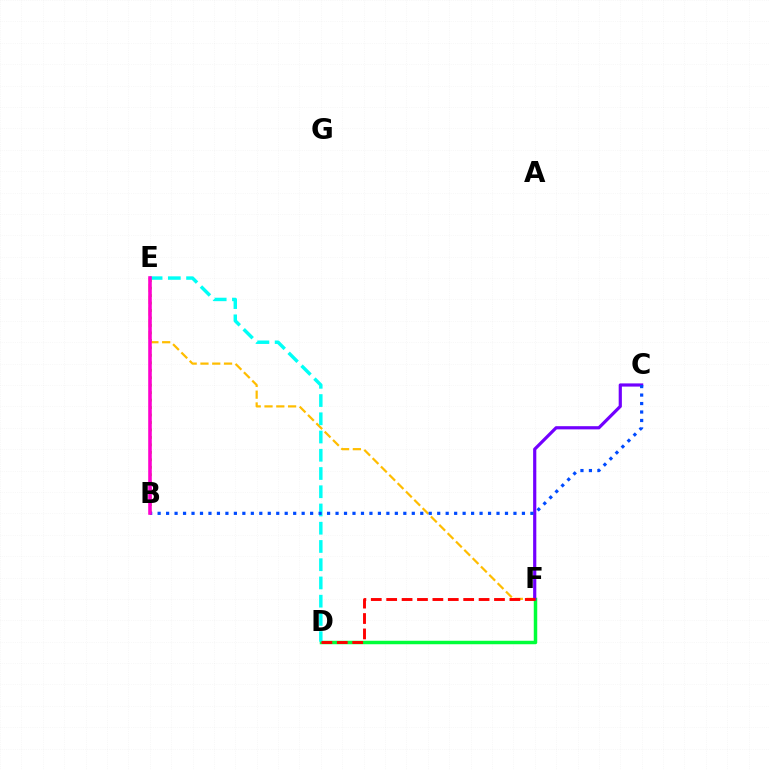{('D', 'F'): [{'color': '#00ff39', 'line_style': 'solid', 'thickness': 2.5}, {'color': '#ff0000', 'line_style': 'dashed', 'thickness': 2.09}], ('B', 'E'): [{'color': '#84ff00', 'line_style': 'dotted', 'thickness': 2.03}, {'color': '#ff00cf', 'line_style': 'solid', 'thickness': 2.58}], ('E', 'F'): [{'color': '#ffbd00', 'line_style': 'dashed', 'thickness': 1.6}], ('D', 'E'): [{'color': '#00fff6', 'line_style': 'dashed', 'thickness': 2.48}], ('C', 'F'): [{'color': '#7200ff', 'line_style': 'solid', 'thickness': 2.29}], ('B', 'C'): [{'color': '#004bff', 'line_style': 'dotted', 'thickness': 2.3}]}